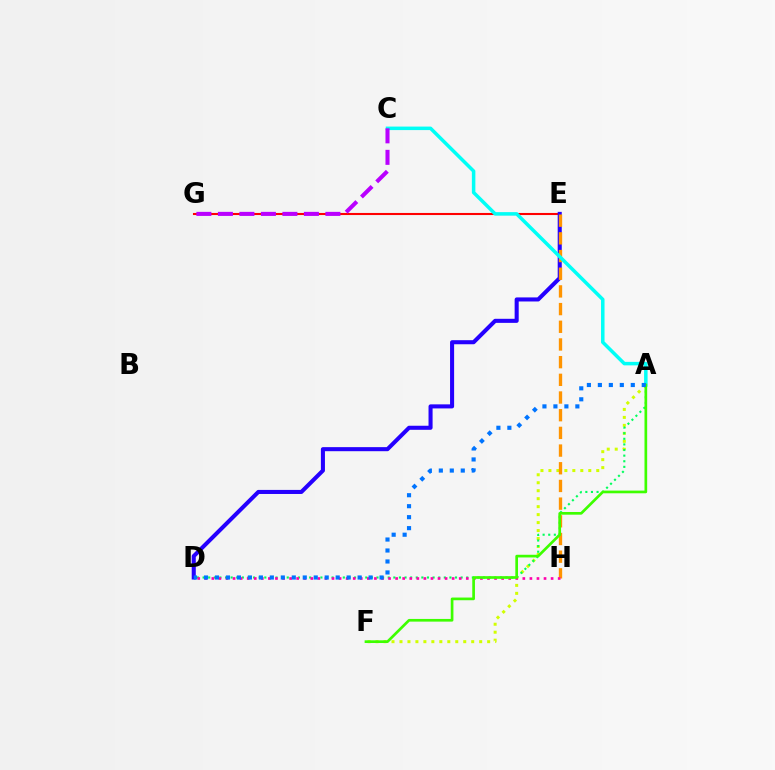{('E', 'G'): [{'color': '#ff0000', 'line_style': 'solid', 'thickness': 1.5}], ('A', 'F'): [{'color': '#d1ff00', 'line_style': 'dotted', 'thickness': 2.17}, {'color': '#3dff00', 'line_style': 'solid', 'thickness': 1.93}], ('D', 'E'): [{'color': '#2500ff', 'line_style': 'solid', 'thickness': 2.92}], ('E', 'H'): [{'color': '#ff9400', 'line_style': 'dashed', 'thickness': 2.4}], ('A', 'C'): [{'color': '#00fff6', 'line_style': 'solid', 'thickness': 2.52}], ('A', 'D'): [{'color': '#00ff5c', 'line_style': 'dotted', 'thickness': 1.52}, {'color': '#0074ff', 'line_style': 'dotted', 'thickness': 2.98}], ('D', 'H'): [{'color': '#ff00ac', 'line_style': 'dotted', 'thickness': 1.92}], ('C', 'G'): [{'color': '#b900ff', 'line_style': 'dashed', 'thickness': 2.92}]}